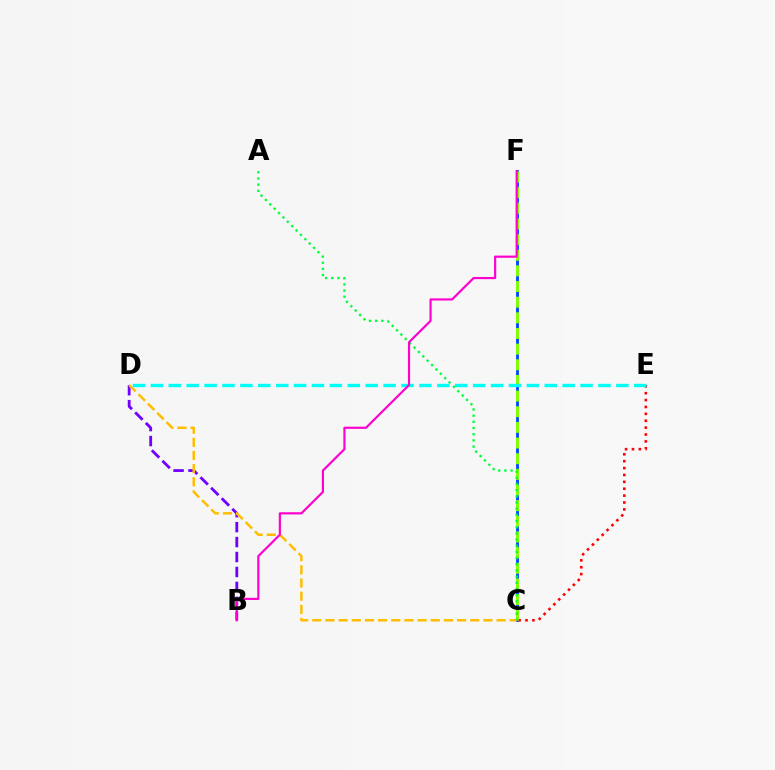{('C', 'F'): [{'color': '#004bff', 'line_style': 'solid', 'thickness': 2.07}, {'color': '#84ff00', 'line_style': 'dashed', 'thickness': 2.13}], ('C', 'E'): [{'color': '#ff0000', 'line_style': 'dotted', 'thickness': 1.87}], ('B', 'D'): [{'color': '#7200ff', 'line_style': 'dashed', 'thickness': 2.03}], ('C', 'D'): [{'color': '#ffbd00', 'line_style': 'dashed', 'thickness': 1.79}], ('A', 'C'): [{'color': '#00ff39', 'line_style': 'dotted', 'thickness': 1.68}], ('D', 'E'): [{'color': '#00fff6', 'line_style': 'dashed', 'thickness': 2.43}], ('B', 'F'): [{'color': '#ff00cf', 'line_style': 'solid', 'thickness': 1.57}]}